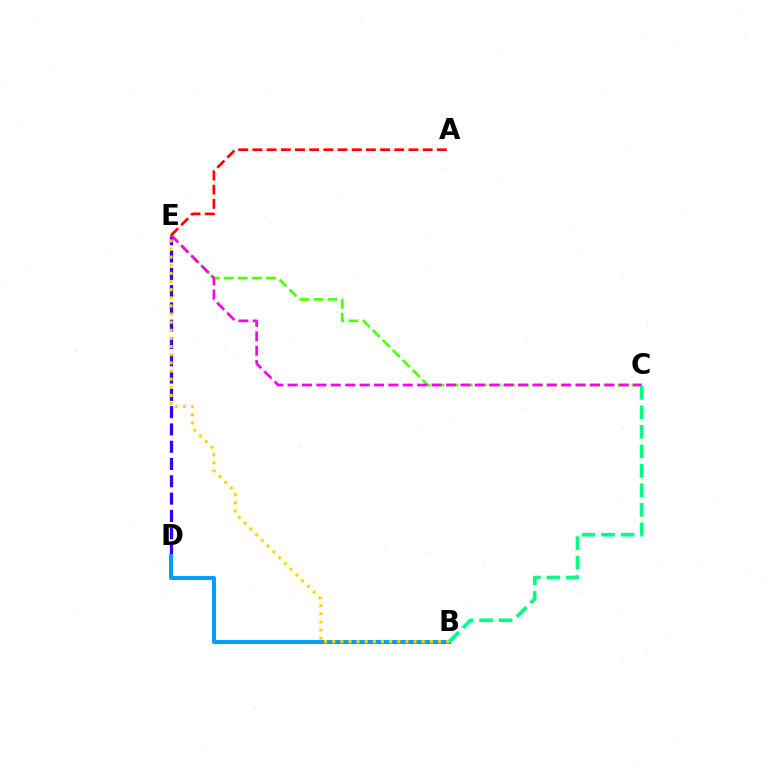{('D', 'E'): [{'color': '#3700ff', 'line_style': 'dashed', 'thickness': 2.35}], ('C', 'E'): [{'color': '#4fff00', 'line_style': 'dashed', 'thickness': 1.91}, {'color': '#ff00ed', 'line_style': 'dashed', 'thickness': 1.96}], ('B', 'D'): [{'color': '#009eff', 'line_style': 'solid', 'thickness': 2.86}], ('A', 'E'): [{'color': '#ff0000', 'line_style': 'dashed', 'thickness': 1.93}], ('B', 'E'): [{'color': '#ffd500', 'line_style': 'dotted', 'thickness': 2.21}], ('B', 'C'): [{'color': '#00ff86', 'line_style': 'dashed', 'thickness': 2.65}]}